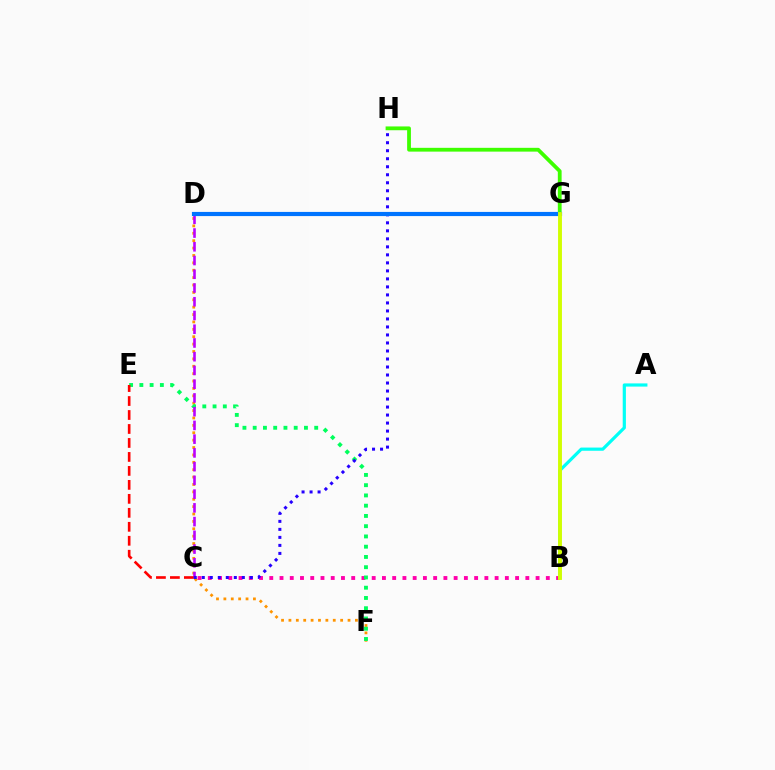{('D', 'F'): [{'color': '#ff9400', 'line_style': 'dotted', 'thickness': 2.01}], ('B', 'C'): [{'color': '#ff00ac', 'line_style': 'dotted', 'thickness': 2.78}], ('G', 'H'): [{'color': '#3dff00', 'line_style': 'solid', 'thickness': 2.73}], ('E', 'F'): [{'color': '#00ff5c', 'line_style': 'dotted', 'thickness': 2.79}], ('C', 'D'): [{'color': '#b900ff', 'line_style': 'dashed', 'thickness': 1.87}], ('A', 'B'): [{'color': '#00fff6', 'line_style': 'solid', 'thickness': 2.3}], ('C', 'E'): [{'color': '#ff0000', 'line_style': 'dashed', 'thickness': 1.9}], ('C', 'H'): [{'color': '#2500ff', 'line_style': 'dotted', 'thickness': 2.18}], ('D', 'G'): [{'color': '#0074ff', 'line_style': 'solid', 'thickness': 3.0}], ('B', 'G'): [{'color': '#d1ff00', 'line_style': 'solid', 'thickness': 2.79}]}